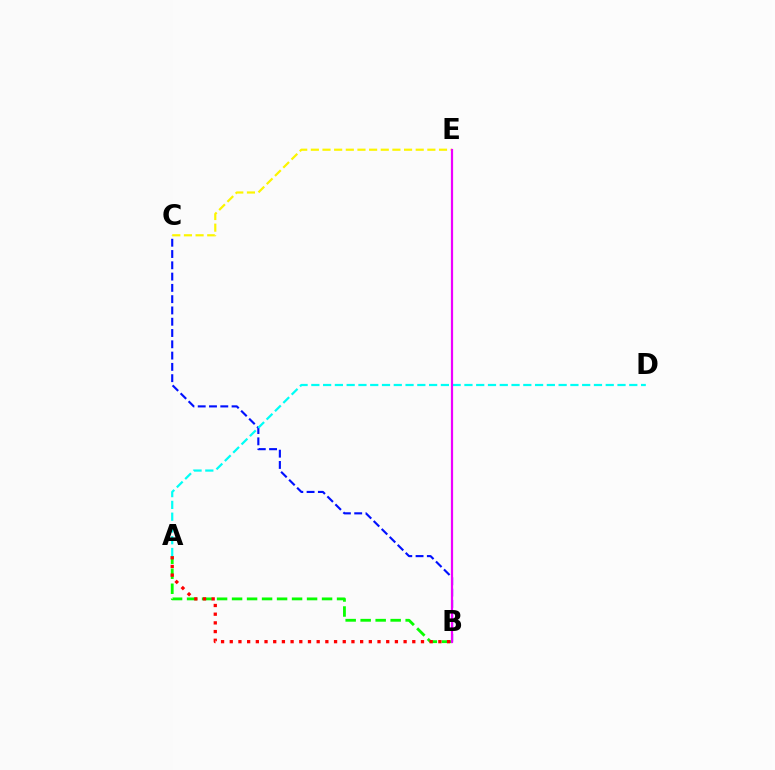{('B', 'C'): [{'color': '#0010ff', 'line_style': 'dashed', 'thickness': 1.53}], ('A', 'B'): [{'color': '#08ff00', 'line_style': 'dashed', 'thickness': 2.04}, {'color': '#ff0000', 'line_style': 'dotted', 'thickness': 2.36}], ('A', 'D'): [{'color': '#00fff6', 'line_style': 'dashed', 'thickness': 1.6}], ('C', 'E'): [{'color': '#fcf500', 'line_style': 'dashed', 'thickness': 1.58}], ('B', 'E'): [{'color': '#ee00ff', 'line_style': 'solid', 'thickness': 1.59}]}